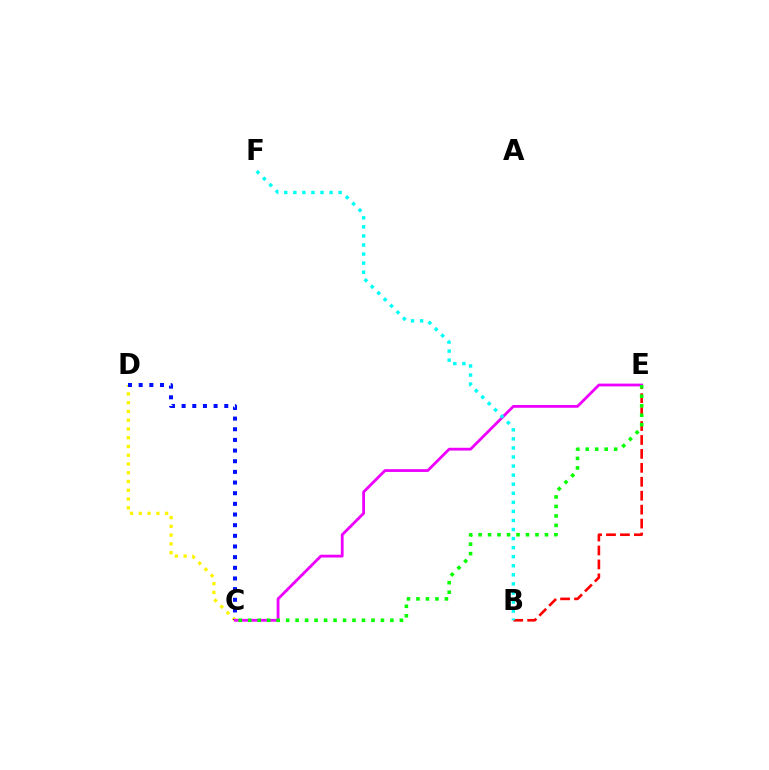{('C', 'D'): [{'color': '#fcf500', 'line_style': 'dotted', 'thickness': 2.38}, {'color': '#0010ff', 'line_style': 'dotted', 'thickness': 2.9}], ('B', 'E'): [{'color': '#ff0000', 'line_style': 'dashed', 'thickness': 1.89}], ('C', 'E'): [{'color': '#ee00ff', 'line_style': 'solid', 'thickness': 2.01}, {'color': '#08ff00', 'line_style': 'dotted', 'thickness': 2.58}], ('B', 'F'): [{'color': '#00fff6', 'line_style': 'dotted', 'thickness': 2.46}]}